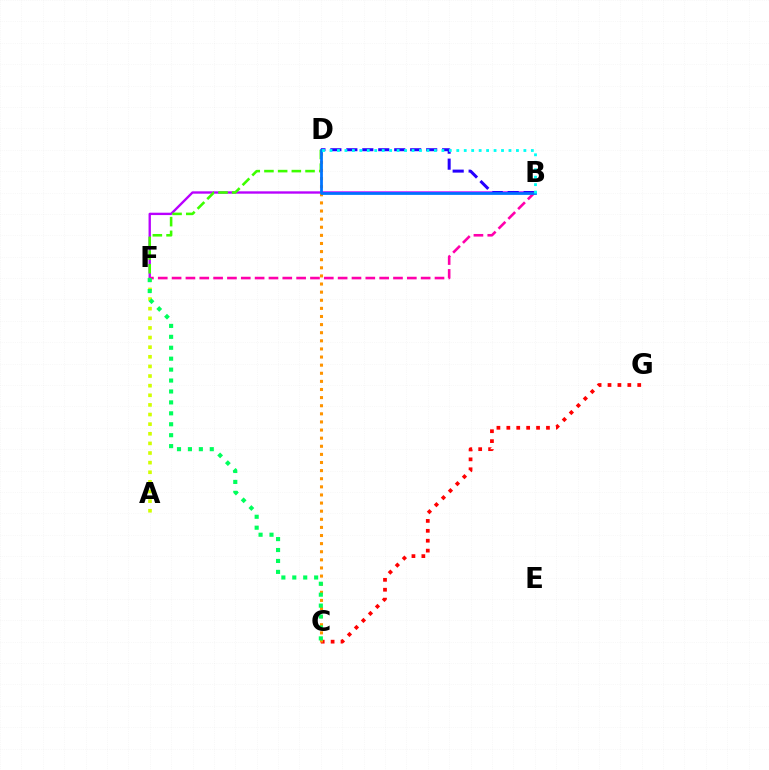{('C', 'G'): [{'color': '#ff0000', 'line_style': 'dotted', 'thickness': 2.69}], ('B', 'F'): [{'color': '#b900ff', 'line_style': 'solid', 'thickness': 1.7}, {'color': '#ff00ac', 'line_style': 'dashed', 'thickness': 1.88}], ('B', 'D'): [{'color': '#2500ff', 'line_style': 'dashed', 'thickness': 2.17}, {'color': '#0074ff', 'line_style': 'solid', 'thickness': 2.0}, {'color': '#00fff6', 'line_style': 'dotted', 'thickness': 2.03}], ('D', 'F'): [{'color': '#3dff00', 'line_style': 'dashed', 'thickness': 1.86}], ('A', 'F'): [{'color': '#d1ff00', 'line_style': 'dotted', 'thickness': 2.61}], ('C', 'D'): [{'color': '#ff9400', 'line_style': 'dotted', 'thickness': 2.2}], ('C', 'F'): [{'color': '#00ff5c', 'line_style': 'dotted', 'thickness': 2.97}]}